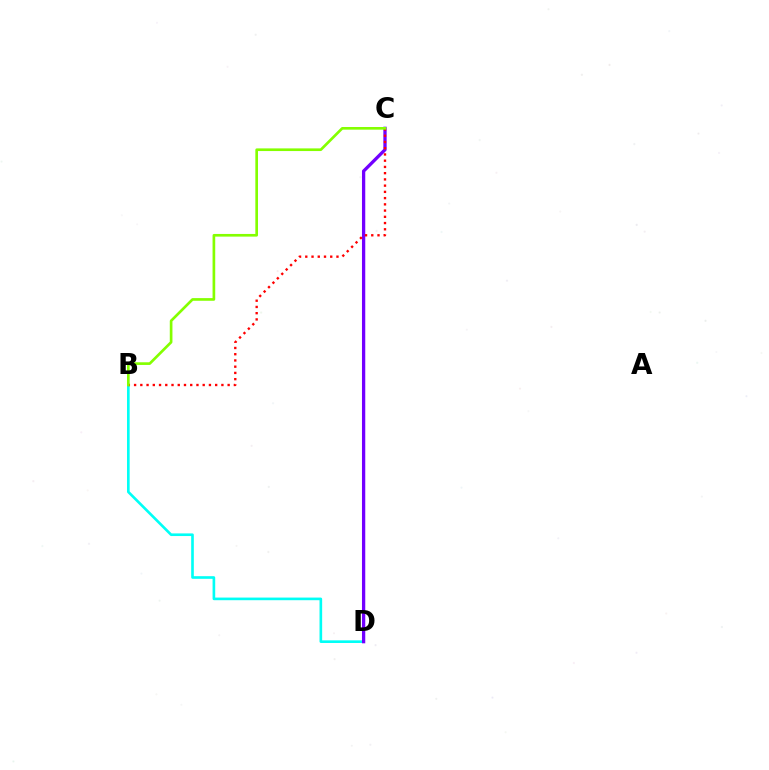{('B', 'D'): [{'color': '#00fff6', 'line_style': 'solid', 'thickness': 1.9}], ('C', 'D'): [{'color': '#7200ff', 'line_style': 'solid', 'thickness': 2.37}], ('B', 'C'): [{'color': '#ff0000', 'line_style': 'dotted', 'thickness': 1.69}, {'color': '#84ff00', 'line_style': 'solid', 'thickness': 1.92}]}